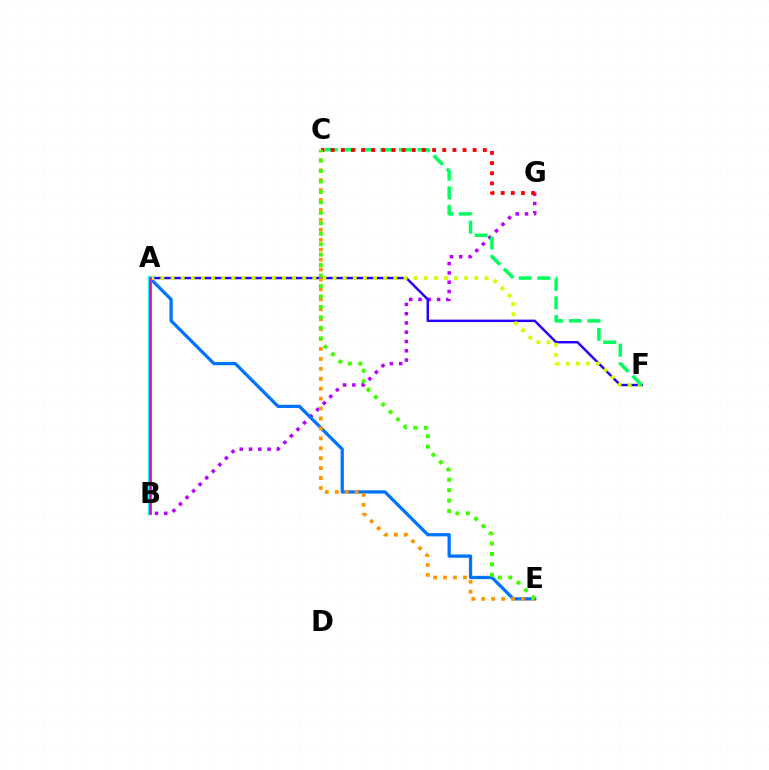{('B', 'G'): [{'color': '#b900ff', 'line_style': 'dotted', 'thickness': 2.52}], ('A', 'E'): [{'color': '#0074ff', 'line_style': 'solid', 'thickness': 2.35}], ('A', 'F'): [{'color': '#2500ff', 'line_style': 'solid', 'thickness': 1.76}, {'color': '#d1ff00', 'line_style': 'dotted', 'thickness': 2.75}], ('A', 'B'): [{'color': '#00fff6', 'line_style': 'solid', 'thickness': 2.98}, {'color': '#ff00ac', 'line_style': 'solid', 'thickness': 1.87}], ('C', 'E'): [{'color': '#ff9400', 'line_style': 'dotted', 'thickness': 2.7}, {'color': '#3dff00', 'line_style': 'dotted', 'thickness': 2.84}], ('C', 'F'): [{'color': '#00ff5c', 'line_style': 'dashed', 'thickness': 2.52}], ('C', 'G'): [{'color': '#ff0000', 'line_style': 'dotted', 'thickness': 2.76}]}